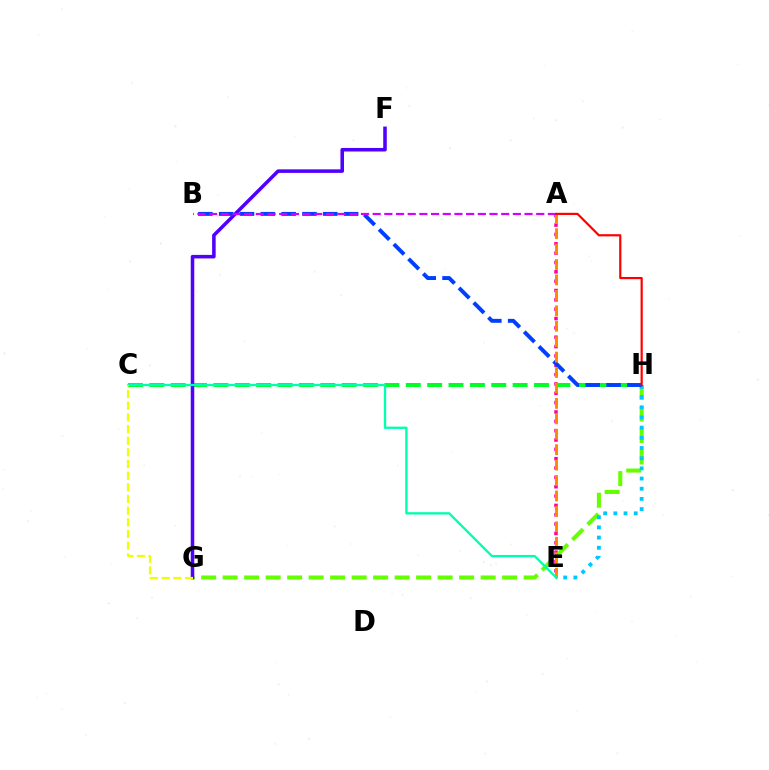{('A', 'E'): [{'color': '#ff00a0', 'line_style': 'dotted', 'thickness': 2.54}, {'color': '#ff8800', 'line_style': 'dashed', 'thickness': 2.1}], ('C', 'H'): [{'color': '#00ff27', 'line_style': 'dashed', 'thickness': 2.9}], ('G', 'H'): [{'color': '#66ff00', 'line_style': 'dashed', 'thickness': 2.92}], ('E', 'H'): [{'color': '#00c7ff', 'line_style': 'dotted', 'thickness': 2.77}], ('F', 'G'): [{'color': '#4f00ff', 'line_style': 'solid', 'thickness': 2.55}], ('B', 'H'): [{'color': '#003fff', 'line_style': 'dashed', 'thickness': 2.83}], ('C', 'E'): [{'color': '#00ffaf', 'line_style': 'solid', 'thickness': 1.68}], ('A', 'B'): [{'color': '#d600ff', 'line_style': 'dashed', 'thickness': 1.59}], ('C', 'G'): [{'color': '#eeff00', 'line_style': 'dashed', 'thickness': 1.58}], ('A', 'H'): [{'color': '#ff0000', 'line_style': 'solid', 'thickness': 1.57}]}